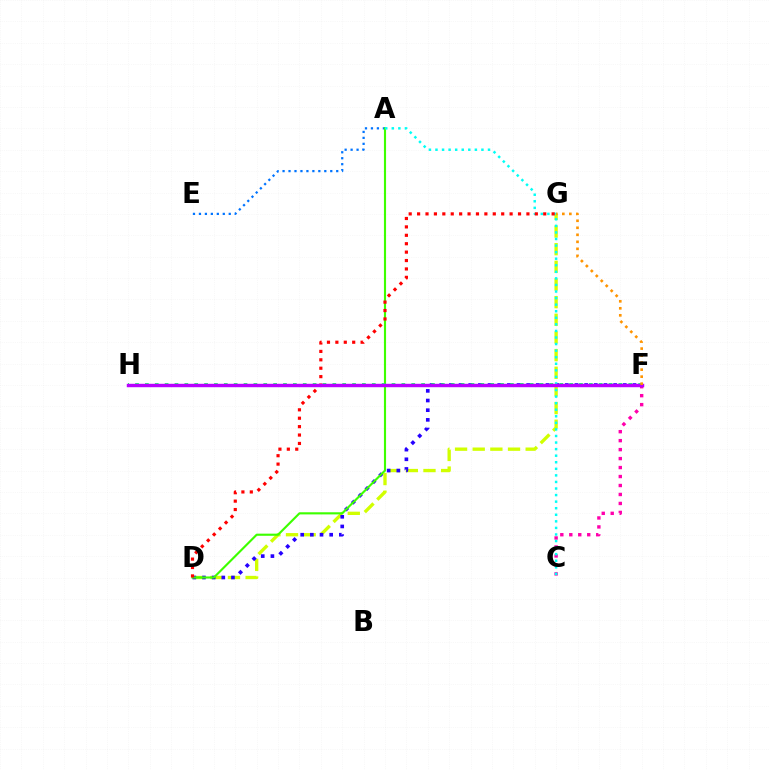{('C', 'F'): [{'color': '#ff00ac', 'line_style': 'dotted', 'thickness': 2.44}], ('A', 'E'): [{'color': '#0074ff', 'line_style': 'dotted', 'thickness': 1.62}], ('D', 'G'): [{'color': '#d1ff00', 'line_style': 'dashed', 'thickness': 2.4}, {'color': '#ff0000', 'line_style': 'dotted', 'thickness': 2.28}], ('D', 'F'): [{'color': '#2500ff', 'line_style': 'dotted', 'thickness': 2.62}], ('A', 'D'): [{'color': '#3dff00', 'line_style': 'solid', 'thickness': 1.54}], ('A', 'C'): [{'color': '#00fff6', 'line_style': 'dotted', 'thickness': 1.78}], ('F', 'H'): [{'color': '#00ff5c', 'line_style': 'dotted', 'thickness': 2.68}, {'color': '#b900ff', 'line_style': 'solid', 'thickness': 2.47}], ('F', 'G'): [{'color': '#ff9400', 'line_style': 'dotted', 'thickness': 1.91}]}